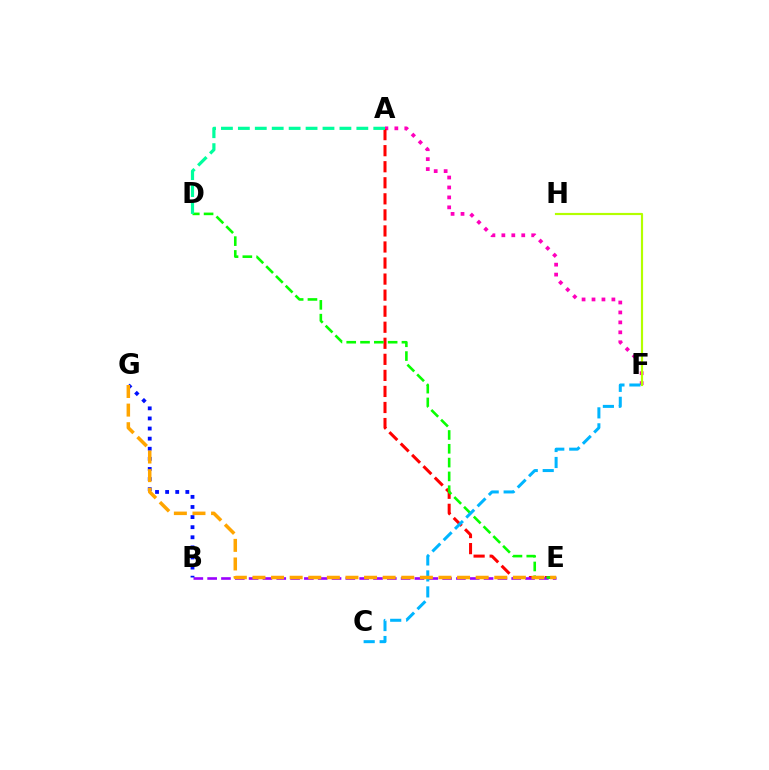{('A', 'F'): [{'color': '#ff00bd', 'line_style': 'dotted', 'thickness': 2.7}], ('F', 'H'): [{'color': '#b3ff00', 'line_style': 'solid', 'thickness': 1.57}], ('A', 'E'): [{'color': '#ff0000', 'line_style': 'dashed', 'thickness': 2.18}], ('B', 'E'): [{'color': '#9b00ff', 'line_style': 'dashed', 'thickness': 1.88}], ('B', 'G'): [{'color': '#0010ff', 'line_style': 'dotted', 'thickness': 2.74}], ('D', 'E'): [{'color': '#08ff00', 'line_style': 'dashed', 'thickness': 1.88}], ('A', 'D'): [{'color': '#00ff9d', 'line_style': 'dashed', 'thickness': 2.3}], ('C', 'F'): [{'color': '#00b5ff', 'line_style': 'dashed', 'thickness': 2.17}], ('E', 'G'): [{'color': '#ffa500', 'line_style': 'dashed', 'thickness': 2.53}]}